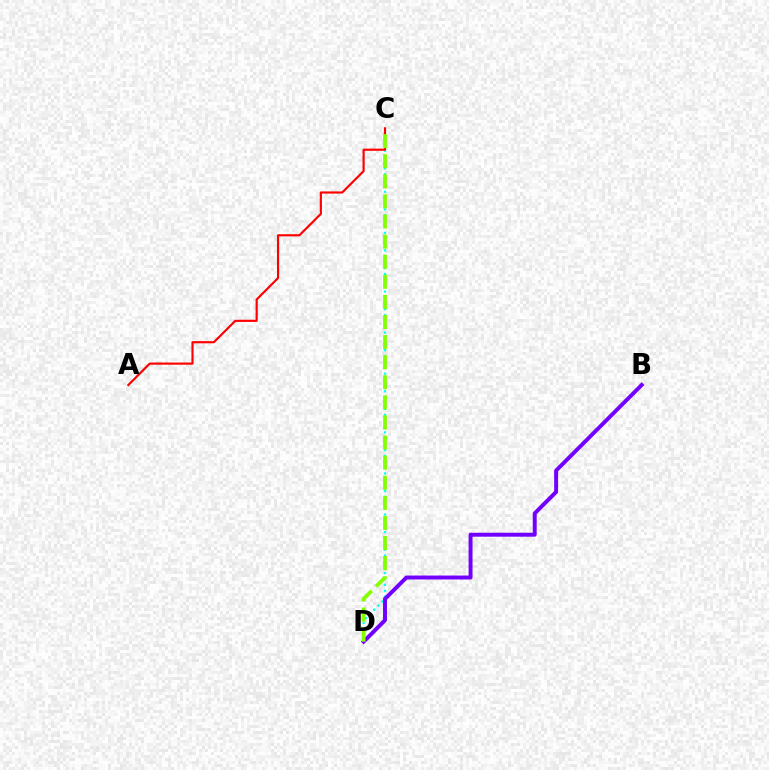{('C', 'D'): [{'color': '#00fff6', 'line_style': 'dotted', 'thickness': 1.59}, {'color': '#84ff00', 'line_style': 'dashed', 'thickness': 2.73}], ('B', 'D'): [{'color': '#7200ff', 'line_style': 'solid', 'thickness': 2.84}], ('A', 'C'): [{'color': '#ff0000', 'line_style': 'solid', 'thickness': 1.55}]}